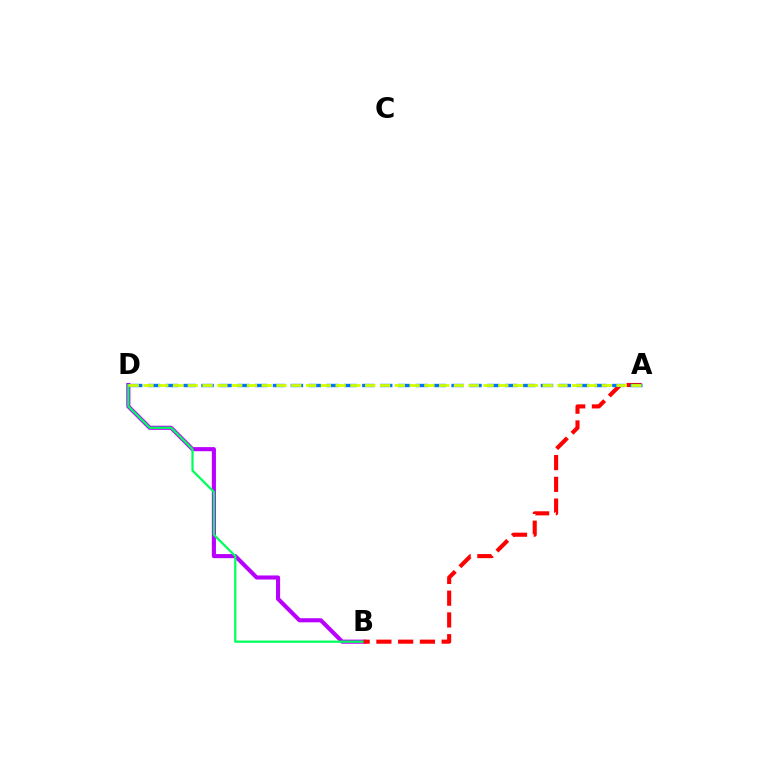{('B', 'D'): [{'color': '#b900ff', 'line_style': 'solid', 'thickness': 2.95}, {'color': '#00ff5c', 'line_style': 'solid', 'thickness': 1.61}], ('A', 'B'): [{'color': '#ff0000', 'line_style': 'dashed', 'thickness': 2.95}], ('A', 'D'): [{'color': '#0074ff', 'line_style': 'dashed', 'thickness': 2.43}, {'color': '#d1ff00', 'line_style': 'dashed', 'thickness': 2.01}]}